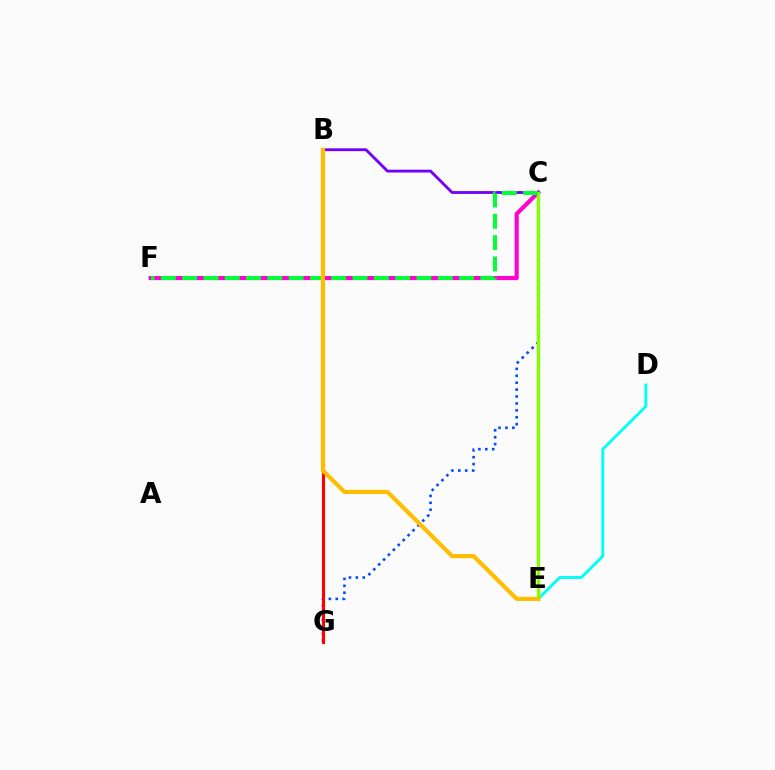{('D', 'E'): [{'color': '#00fff6', 'line_style': 'solid', 'thickness': 2.07}], ('C', 'F'): [{'color': '#ff00cf', 'line_style': 'solid', 'thickness': 2.97}, {'color': '#00ff39', 'line_style': 'dashed', 'thickness': 2.89}], ('C', 'G'): [{'color': '#004bff', 'line_style': 'dotted', 'thickness': 1.88}], ('B', 'C'): [{'color': '#7200ff', 'line_style': 'solid', 'thickness': 2.05}], ('C', 'E'): [{'color': '#84ff00', 'line_style': 'solid', 'thickness': 2.41}], ('B', 'G'): [{'color': '#ff0000', 'line_style': 'solid', 'thickness': 2.23}], ('B', 'E'): [{'color': '#ffbd00', 'line_style': 'solid', 'thickness': 2.99}]}